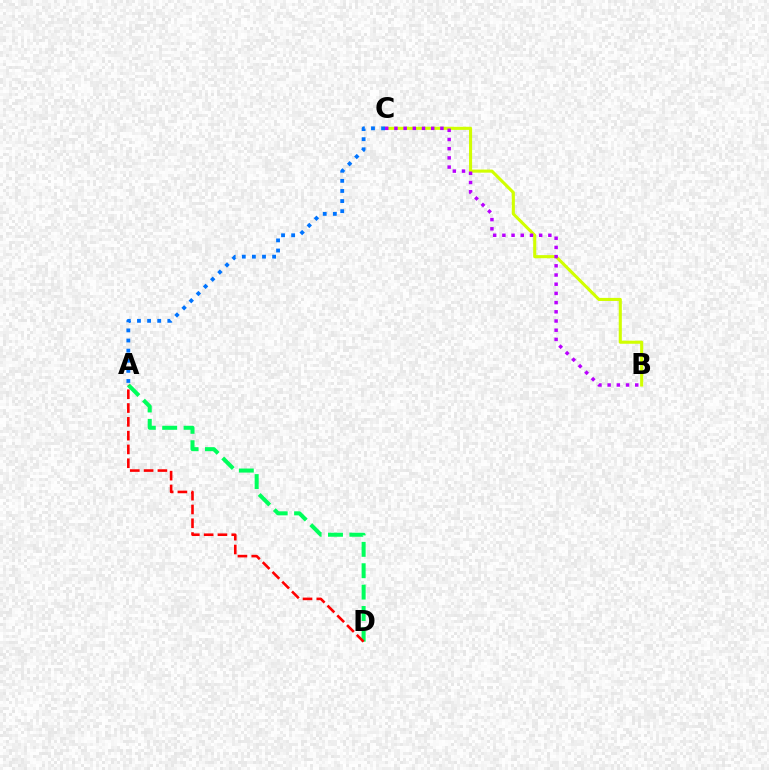{('B', 'C'): [{'color': '#d1ff00', 'line_style': 'solid', 'thickness': 2.22}, {'color': '#b900ff', 'line_style': 'dotted', 'thickness': 2.5}], ('A', 'C'): [{'color': '#0074ff', 'line_style': 'dotted', 'thickness': 2.75}], ('A', 'D'): [{'color': '#00ff5c', 'line_style': 'dashed', 'thickness': 2.9}, {'color': '#ff0000', 'line_style': 'dashed', 'thickness': 1.87}]}